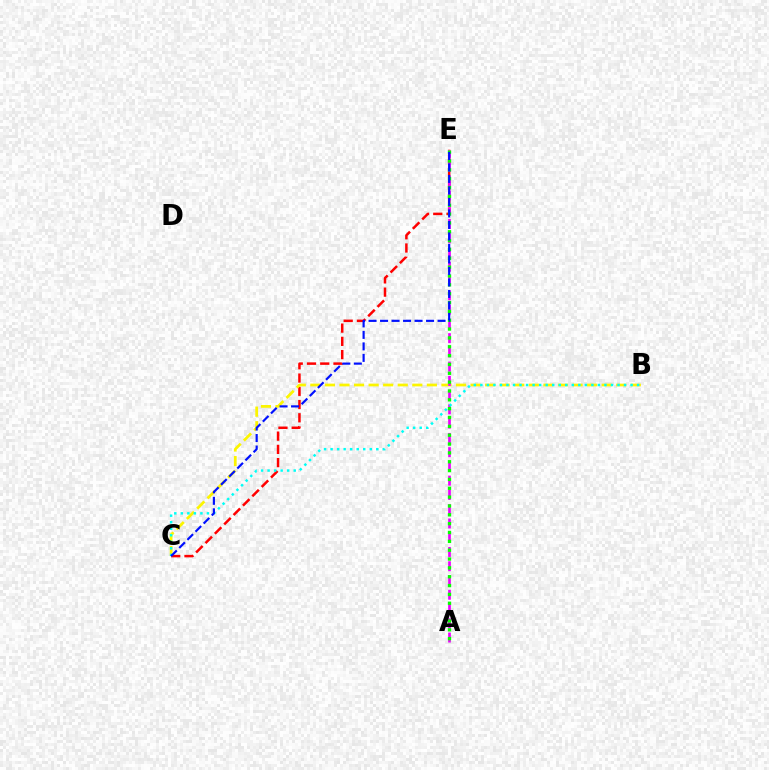{('C', 'E'): [{'color': '#ff0000', 'line_style': 'dashed', 'thickness': 1.8}, {'color': '#0010ff', 'line_style': 'dashed', 'thickness': 1.56}], ('B', 'C'): [{'color': '#fcf500', 'line_style': 'dashed', 'thickness': 1.98}, {'color': '#00fff6', 'line_style': 'dotted', 'thickness': 1.77}], ('A', 'E'): [{'color': '#ee00ff', 'line_style': 'dashed', 'thickness': 1.94}, {'color': '#08ff00', 'line_style': 'dotted', 'thickness': 2.4}]}